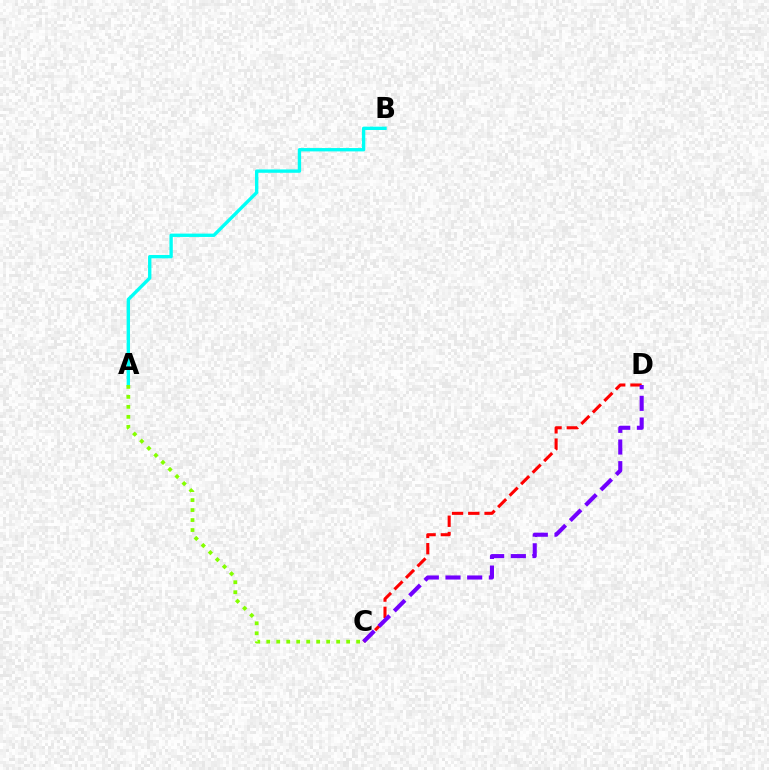{('A', 'B'): [{'color': '#00fff6', 'line_style': 'solid', 'thickness': 2.41}], ('C', 'D'): [{'color': '#ff0000', 'line_style': 'dashed', 'thickness': 2.21}, {'color': '#7200ff', 'line_style': 'dashed', 'thickness': 2.95}], ('A', 'C'): [{'color': '#84ff00', 'line_style': 'dotted', 'thickness': 2.71}]}